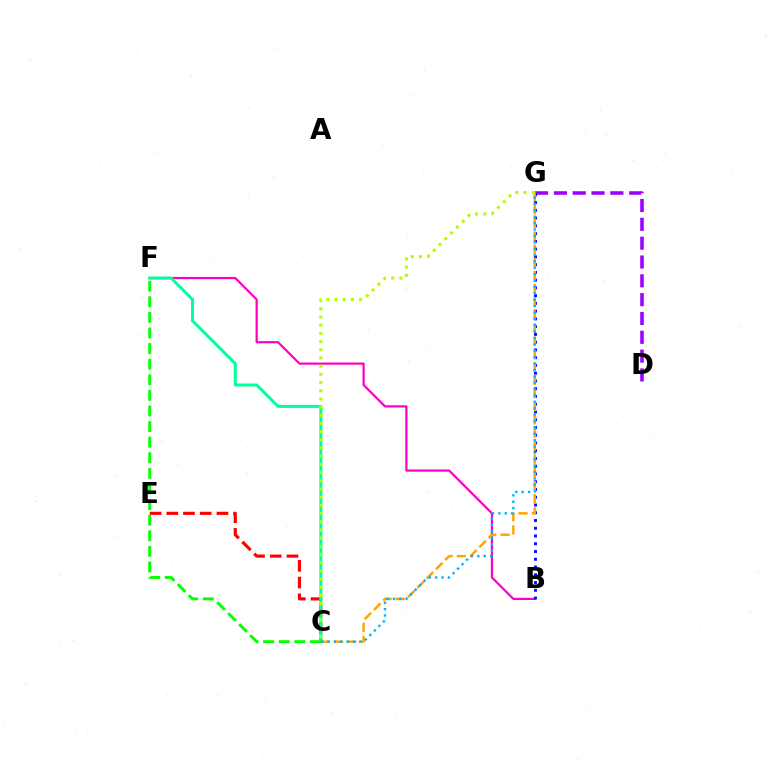{('B', 'F'): [{'color': '#ff00bd', 'line_style': 'solid', 'thickness': 1.6}], ('D', 'G'): [{'color': '#9b00ff', 'line_style': 'dashed', 'thickness': 2.56}], ('C', 'E'): [{'color': '#ff0000', 'line_style': 'dashed', 'thickness': 2.27}], ('B', 'G'): [{'color': '#0010ff', 'line_style': 'dotted', 'thickness': 2.11}], ('C', 'F'): [{'color': '#00ff9d', 'line_style': 'solid', 'thickness': 2.17}, {'color': '#08ff00', 'line_style': 'dashed', 'thickness': 2.12}], ('C', 'G'): [{'color': '#ffa500', 'line_style': 'dashed', 'thickness': 1.78}, {'color': '#00b5ff', 'line_style': 'dotted', 'thickness': 1.73}, {'color': '#b3ff00', 'line_style': 'dotted', 'thickness': 2.23}]}